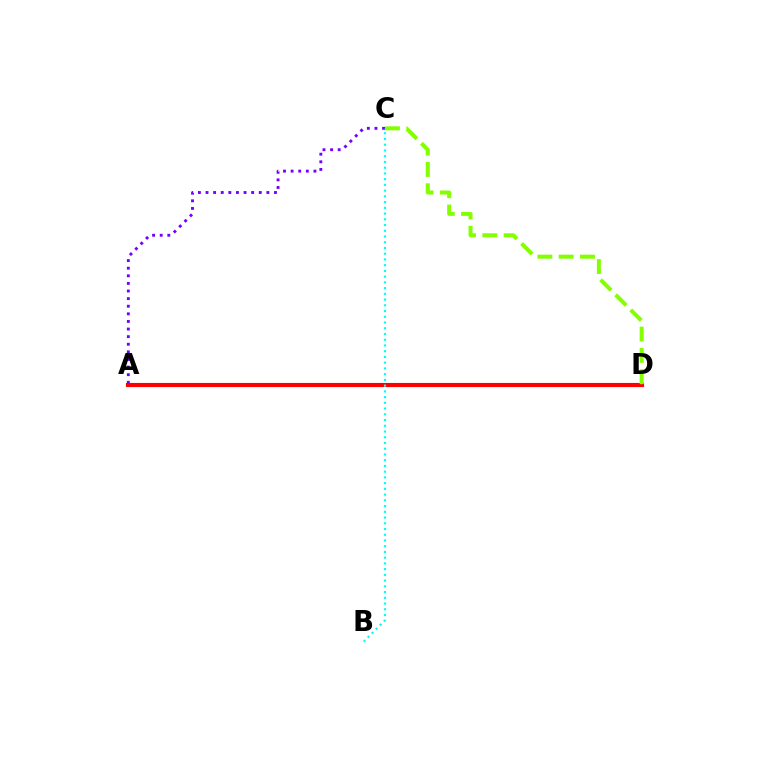{('A', 'D'): [{'color': '#ff0000', 'line_style': 'solid', 'thickness': 2.98}], ('A', 'C'): [{'color': '#7200ff', 'line_style': 'dotted', 'thickness': 2.07}], ('B', 'C'): [{'color': '#00fff6', 'line_style': 'dotted', 'thickness': 1.56}], ('C', 'D'): [{'color': '#84ff00', 'line_style': 'dashed', 'thickness': 2.89}]}